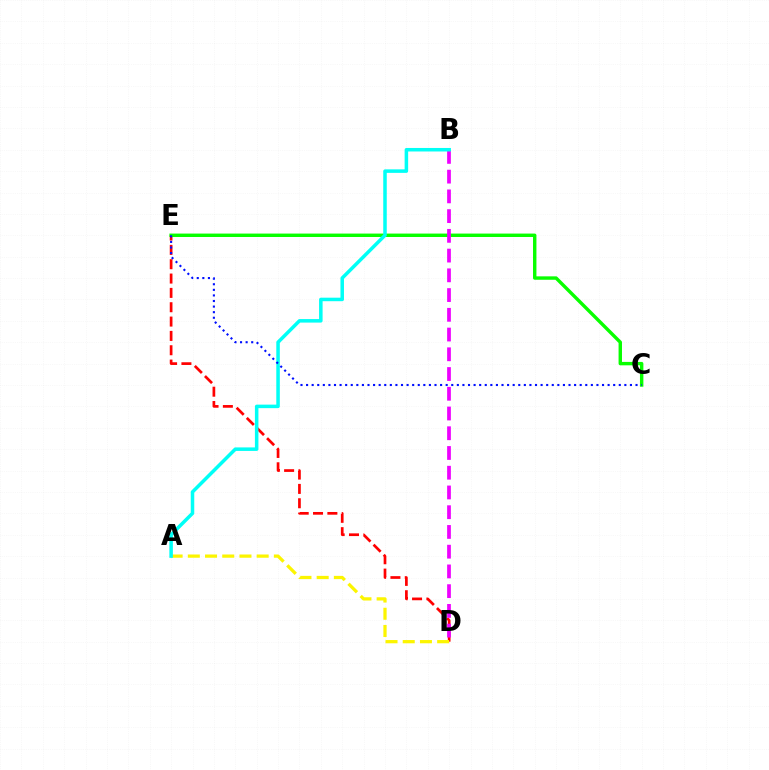{('D', 'E'): [{'color': '#ff0000', 'line_style': 'dashed', 'thickness': 1.95}], ('C', 'E'): [{'color': '#08ff00', 'line_style': 'solid', 'thickness': 2.46}, {'color': '#0010ff', 'line_style': 'dotted', 'thickness': 1.52}], ('B', 'D'): [{'color': '#ee00ff', 'line_style': 'dashed', 'thickness': 2.68}], ('A', 'D'): [{'color': '#fcf500', 'line_style': 'dashed', 'thickness': 2.34}], ('A', 'B'): [{'color': '#00fff6', 'line_style': 'solid', 'thickness': 2.53}]}